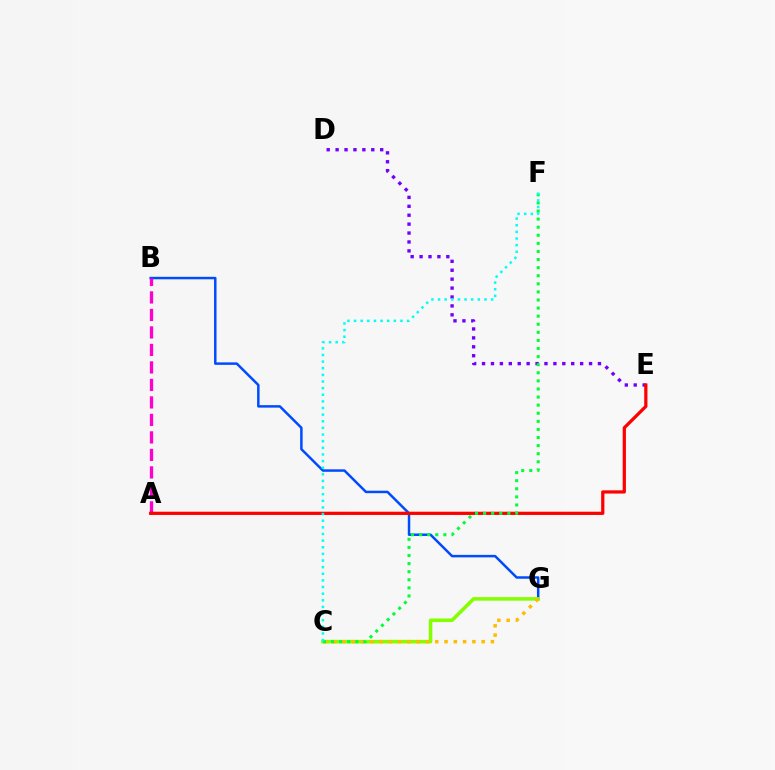{('B', 'G'): [{'color': '#004bff', 'line_style': 'solid', 'thickness': 1.79}], ('A', 'B'): [{'color': '#ff00cf', 'line_style': 'dashed', 'thickness': 2.38}], ('D', 'E'): [{'color': '#7200ff', 'line_style': 'dotted', 'thickness': 2.42}], ('C', 'G'): [{'color': '#84ff00', 'line_style': 'solid', 'thickness': 2.57}, {'color': '#ffbd00', 'line_style': 'dotted', 'thickness': 2.52}], ('A', 'E'): [{'color': '#ff0000', 'line_style': 'solid', 'thickness': 2.33}], ('C', 'F'): [{'color': '#00ff39', 'line_style': 'dotted', 'thickness': 2.2}, {'color': '#00fff6', 'line_style': 'dotted', 'thickness': 1.8}]}